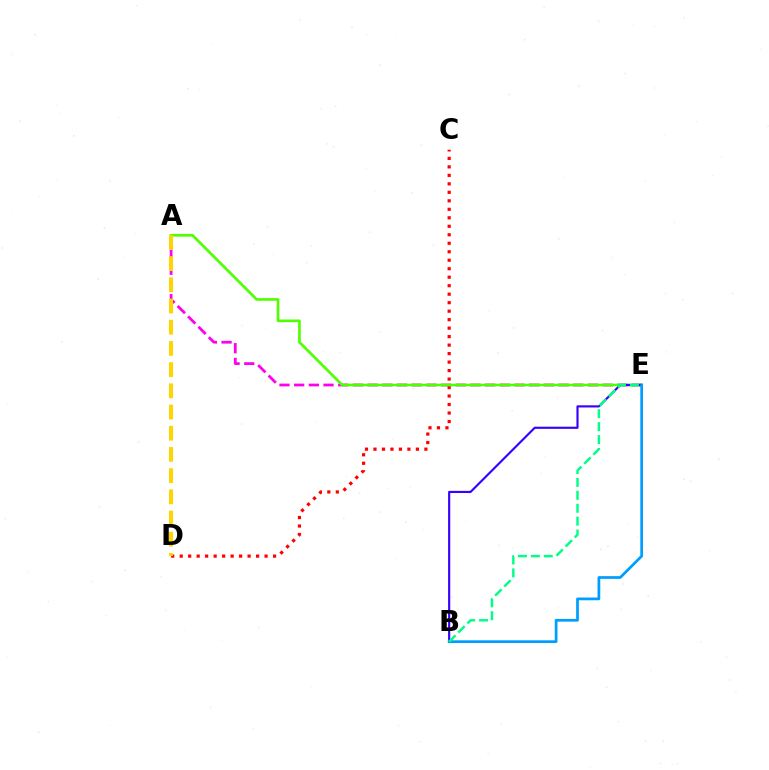{('C', 'D'): [{'color': '#ff0000', 'line_style': 'dotted', 'thickness': 2.31}], ('A', 'E'): [{'color': '#ff00ed', 'line_style': 'dashed', 'thickness': 2.0}, {'color': '#4fff00', 'line_style': 'solid', 'thickness': 1.91}], ('A', 'D'): [{'color': '#ffd500', 'line_style': 'dashed', 'thickness': 2.88}], ('B', 'E'): [{'color': '#3700ff', 'line_style': 'solid', 'thickness': 1.55}, {'color': '#009eff', 'line_style': 'solid', 'thickness': 1.97}, {'color': '#00ff86', 'line_style': 'dashed', 'thickness': 1.76}]}